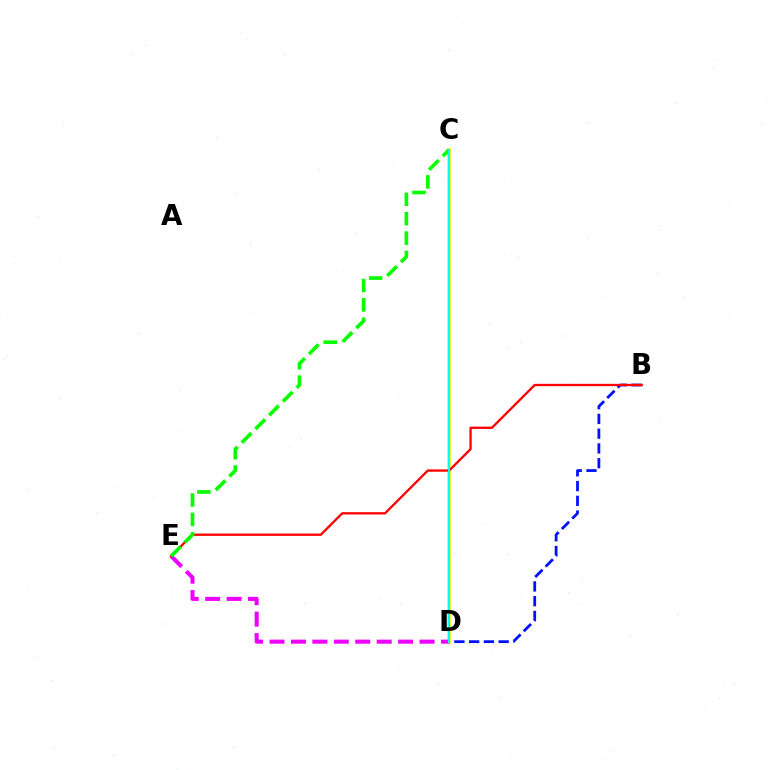{('B', 'D'): [{'color': '#0010ff', 'line_style': 'dashed', 'thickness': 2.0}], ('C', 'D'): [{'color': '#fcf500', 'line_style': 'solid', 'thickness': 2.63}, {'color': '#00fff6', 'line_style': 'solid', 'thickness': 1.54}], ('D', 'E'): [{'color': '#ee00ff', 'line_style': 'dashed', 'thickness': 2.91}], ('B', 'E'): [{'color': '#ff0000', 'line_style': 'solid', 'thickness': 1.67}], ('C', 'E'): [{'color': '#08ff00', 'line_style': 'dashed', 'thickness': 2.64}]}